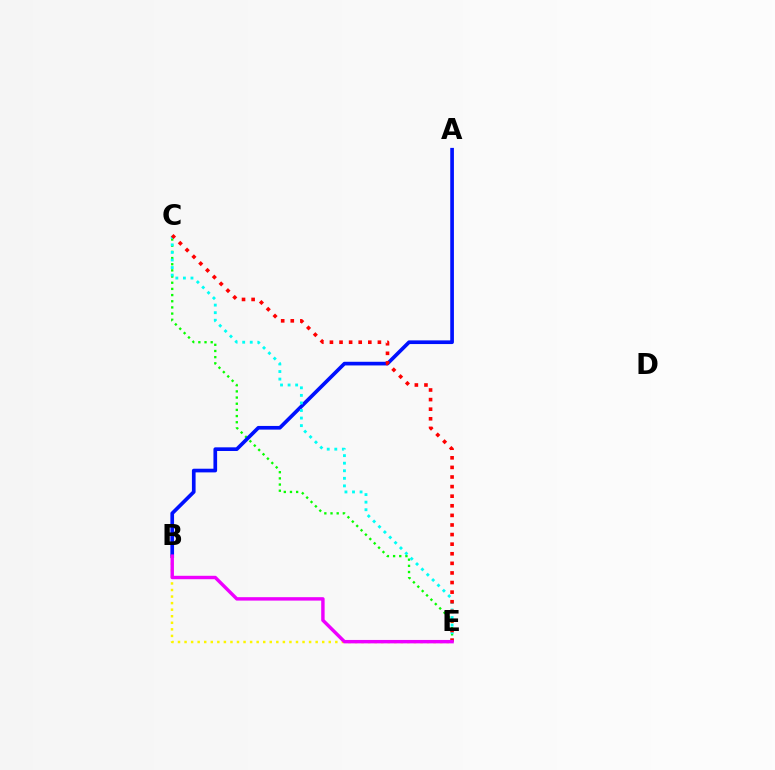{('C', 'E'): [{'color': '#08ff00', 'line_style': 'dotted', 'thickness': 1.68}, {'color': '#00fff6', 'line_style': 'dotted', 'thickness': 2.05}, {'color': '#ff0000', 'line_style': 'dotted', 'thickness': 2.61}], ('A', 'B'): [{'color': '#0010ff', 'line_style': 'solid', 'thickness': 2.64}], ('B', 'E'): [{'color': '#fcf500', 'line_style': 'dotted', 'thickness': 1.78}, {'color': '#ee00ff', 'line_style': 'solid', 'thickness': 2.46}]}